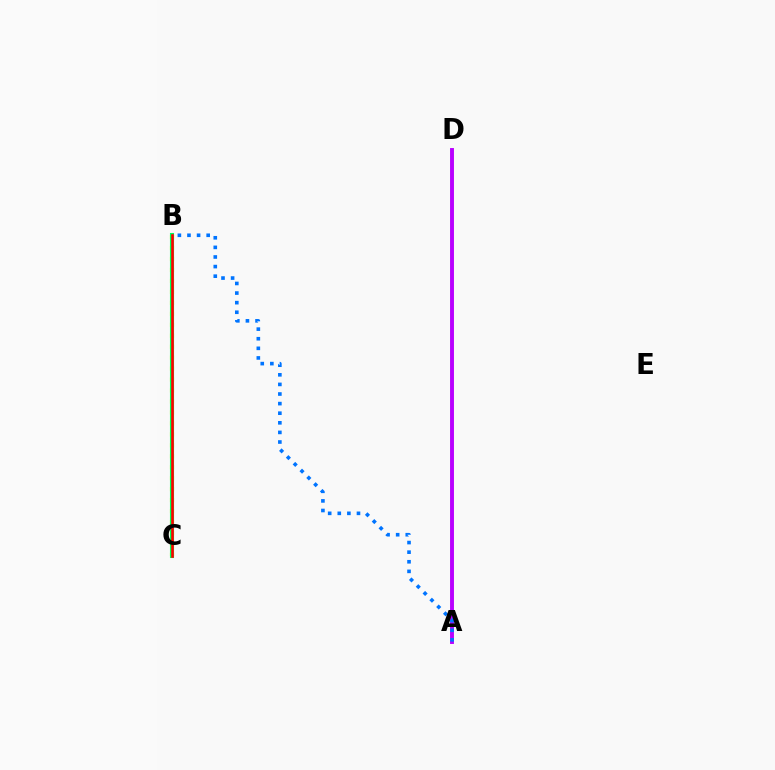{('B', 'C'): [{'color': '#d1ff00', 'line_style': 'dotted', 'thickness': 2.98}, {'color': '#00ff5c', 'line_style': 'solid', 'thickness': 2.94}, {'color': '#ff0000', 'line_style': 'solid', 'thickness': 1.87}], ('A', 'D'): [{'color': '#b900ff', 'line_style': 'solid', 'thickness': 2.81}], ('A', 'B'): [{'color': '#0074ff', 'line_style': 'dotted', 'thickness': 2.61}]}